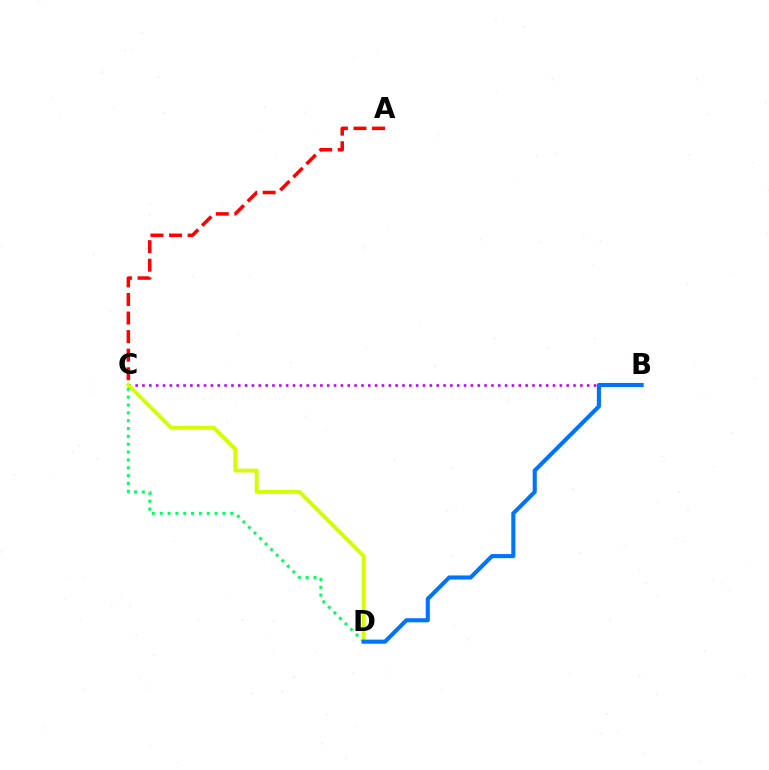{('A', 'C'): [{'color': '#ff0000', 'line_style': 'dashed', 'thickness': 2.52}], ('B', 'C'): [{'color': '#b900ff', 'line_style': 'dotted', 'thickness': 1.86}], ('C', 'D'): [{'color': '#00ff5c', 'line_style': 'dotted', 'thickness': 2.13}, {'color': '#d1ff00', 'line_style': 'solid', 'thickness': 2.78}], ('B', 'D'): [{'color': '#0074ff', 'line_style': 'solid', 'thickness': 2.95}]}